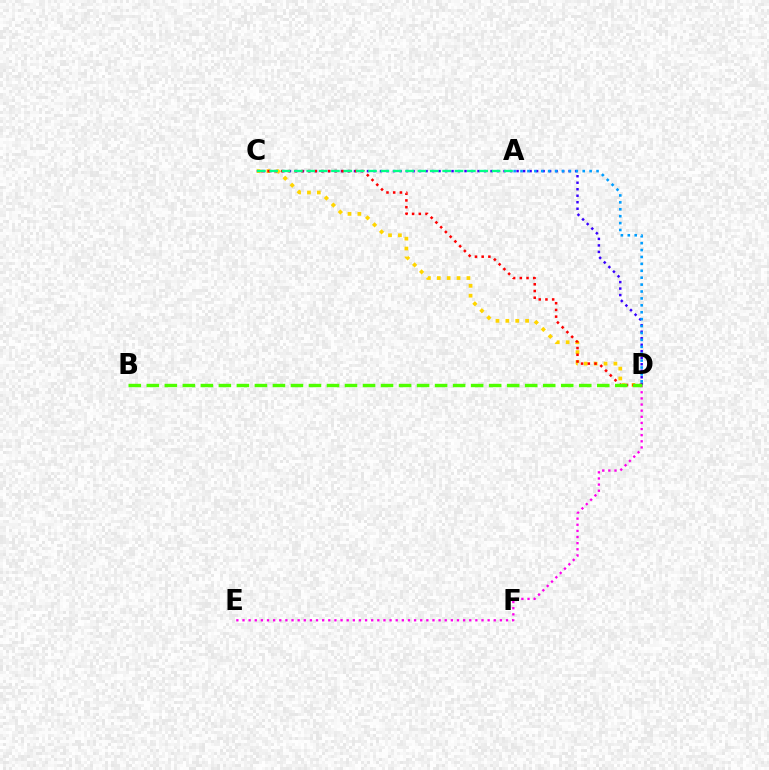{('C', 'D'): [{'color': '#3700ff', 'line_style': 'dotted', 'thickness': 1.77}, {'color': '#ffd500', 'line_style': 'dotted', 'thickness': 2.68}, {'color': '#ff0000', 'line_style': 'dotted', 'thickness': 1.82}], ('A', 'D'): [{'color': '#009eff', 'line_style': 'dotted', 'thickness': 1.88}], ('D', 'E'): [{'color': '#ff00ed', 'line_style': 'dotted', 'thickness': 1.66}], ('B', 'D'): [{'color': '#4fff00', 'line_style': 'dashed', 'thickness': 2.45}], ('A', 'C'): [{'color': '#00ff86', 'line_style': 'dashed', 'thickness': 1.68}]}